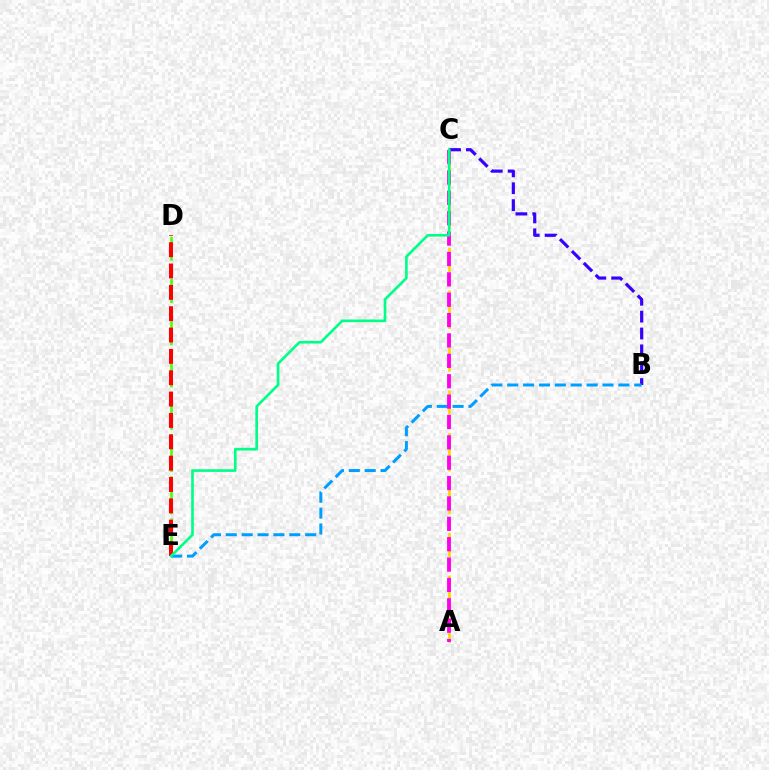{('B', 'C'): [{'color': '#3700ff', 'line_style': 'dashed', 'thickness': 2.29}], ('D', 'E'): [{'color': '#4fff00', 'line_style': 'dashed', 'thickness': 1.91}, {'color': '#ff0000', 'line_style': 'dashed', 'thickness': 2.9}], ('A', 'C'): [{'color': '#ffd500', 'line_style': 'dashed', 'thickness': 1.94}, {'color': '#ff00ed', 'line_style': 'dashed', 'thickness': 2.77}], ('B', 'E'): [{'color': '#009eff', 'line_style': 'dashed', 'thickness': 2.16}], ('C', 'E'): [{'color': '#00ff86', 'line_style': 'solid', 'thickness': 1.9}]}